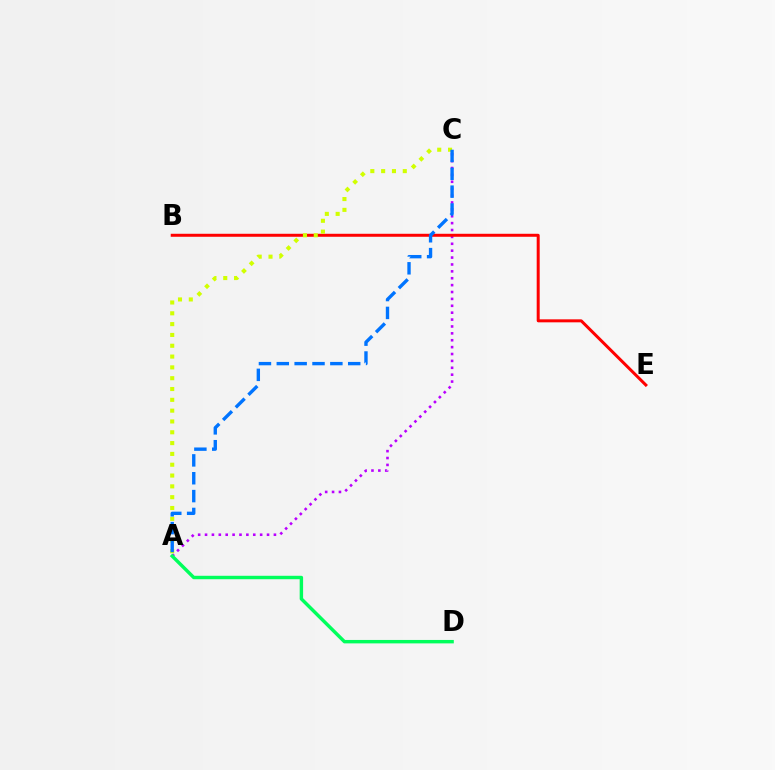{('A', 'C'): [{'color': '#b900ff', 'line_style': 'dotted', 'thickness': 1.87}, {'color': '#d1ff00', 'line_style': 'dotted', 'thickness': 2.94}, {'color': '#0074ff', 'line_style': 'dashed', 'thickness': 2.43}], ('B', 'E'): [{'color': '#ff0000', 'line_style': 'solid', 'thickness': 2.15}], ('A', 'D'): [{'color': '#00ff5c', 'line_style': 'solid', 'thickness': 2.47}]}